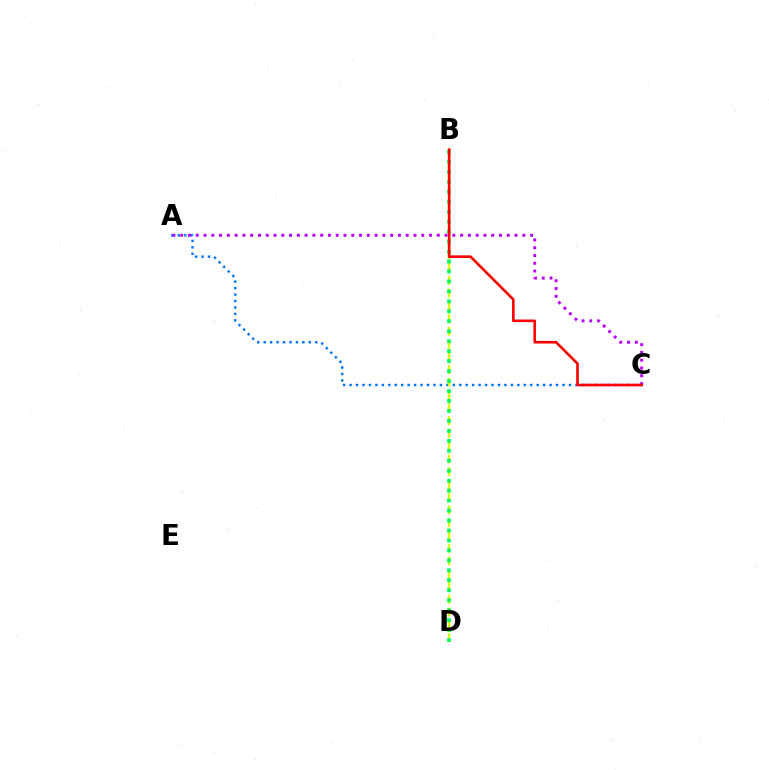{('A', 'C'): [{'color': '#0074ff', 'line_style': 'dotted', 'thickness': 1.75}, {'color': '#b900ff', 'line_style': 'dotted', 'thickness': 2.11}], ('B', 'D'): [{'color': '#d1ff00', 'line_style': 'dashed', 'thickness': 1.73}, {'color': '#00ff5c', 'line_style': 'dotted', 'thickness': 2.71}], ('B', 'C'): [{'color': '#ff0000', 'line_style': 'solid', 'thickness': 1.89}]}